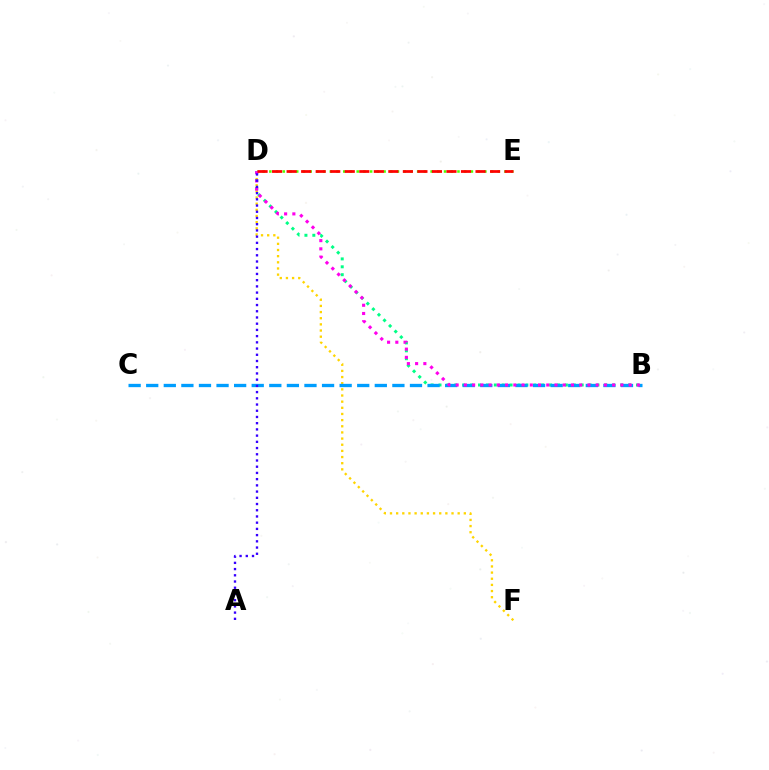{('D', 'F'): [{'color': '#ffd500', 'line_style': 'dotted', 'thickness': 1.67}], ('B', 'D'): [{'color': '#00ff86', 'line_style': 'dotted', 'thickness': 2.15}, {'color': '#ff00ed', 'line_style': 'dotted', 'thickness': 2.24}], ('D', 'E'): [{'color': '#4fff00', 'line_style': 'dotted', 'thickness': 1.83}, {'color': '#ff0000', 'line_style': 'dashed', 'thickness': 1.97}], ('B', 'C'): [{'color': '#009eff', 'line_style': 'dashed', 'thickness': 2.39}], ('A', 'D'): [{'color': '#3700ff', 'line_style': 'dotted', 'thickness': 1.69}]}